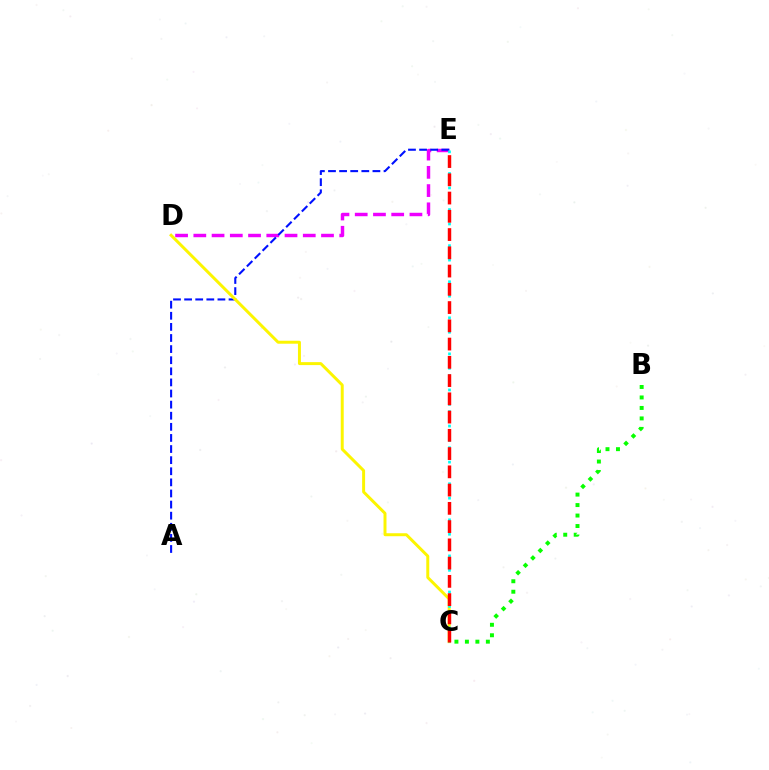{('D', 'E'): [{'color': '#ee00ff', 'line_style': 'dashed', 'thickness': 2.48}], ('A', 'E'): [{'color': '#0010ff', 'line_style': 'dashed', 'thickness': 1.51}], ('B', 'C'): [{'color': '#08ff00', 'line_style': 'dotted', 'thickness': 2.85}], ('C', 'D'): [{'color': '#fcf500', 'line_style': 'solid', 'thickness': 2.14}], ('C', 'E'): [{'color': '#00fff6', 'line_style': 'dotted', 'thickness': 1.96}, {'color': '#ff0000', 'line_style': 'dashed', 'thickness': 2.48}]}